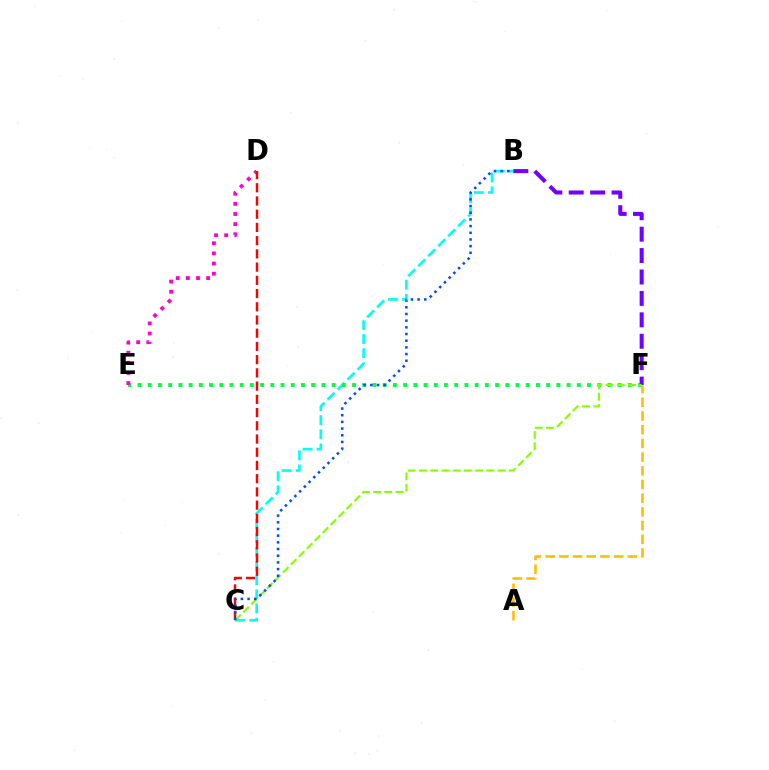{('B', 'C'): [{'color': '#00fff6', 'line_style': 'dashed', 'thickness': 1.92}, {'color': '#004bff', 'line_style': 'dotted', 'thickness': 1.82}], ('E', 'F'): [{'color': '#00ff39', 'line_style': 'dotted', 'thickness': 2.78}], ('A', 'F'): [{'color': '#ffbd00', 'line_style': 'dashed', 'thickness': 1.86}], ('B', 'F'): [{'color': '#7200ff', 'line_style': 'dashed', 'thickness': 2.91}], ('D', 'E'): [{'color': '#ff00cf', 'line_style': 'dotted', 'thickness': 2.75}], ('C', 'D'): [{'color': '#ff0000', 'line_style': 'dashed', 'thickness': 1.8}], ('C', 'F'): [{'color': '#84ff00', 'line_style': 'dashed', 'thickness': 1.53}]}